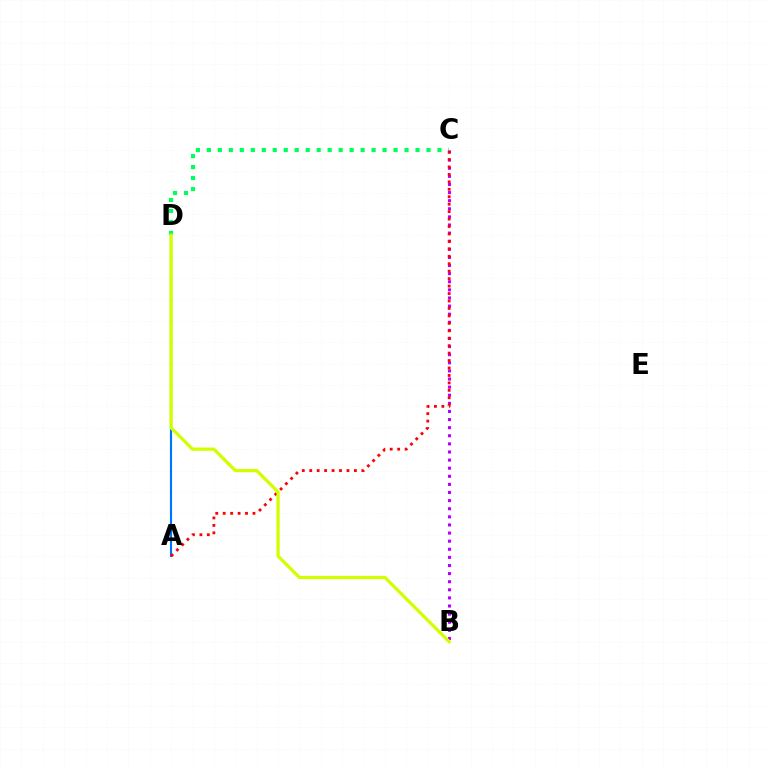{('B', 'C'): [{'color': '#b900ff', 'line_style': 'dotted', 'thickness': 2.2}], ('A', 'D'): [{'color': '#0074ff', 'line_style': 'solid', 'thickness': 1.55}], ('C', 'D'): [{'color': '#00ff5c', 'line_style': 'dotted', 'thickness': 2.98}], ('A', 'C'): [{'color': '#ff0000', 'line_style': 'dotted', 'thickness': 2.02}], ('B', 'D'): [{'color': '#d1ff00', 'line_style': 'solid', 'thickness': 2.35}]}